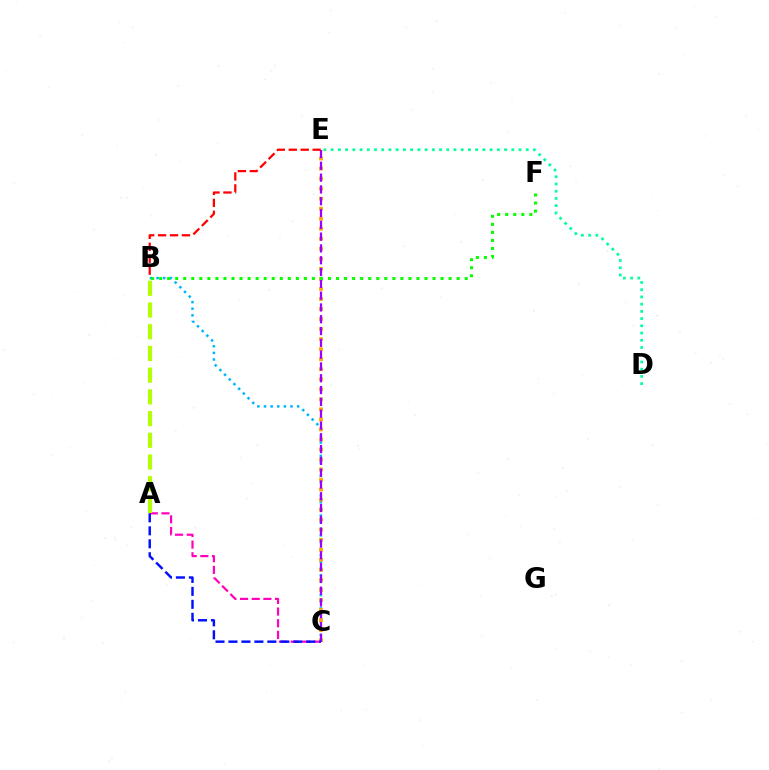{('B', 'C'): [{'color': '#00b5ff', 'line_style': 'dotted', 'thickness': 1.8}], ('C', 'E'): [{'color': '#ffa500', 'line_style': 'dotted', 'thickness': 2.73}, {'color': '#9b00ff', 'line_style': 'dashed', 'thickness': 1.6}], ('A', 'C'): [{'color': '#ff00bd', 'line_style': 'dashed', 'thickness': 1.58}, {'color': '#0010ff', 'line_style': 'dashed', 'thickness': 1.76}], ('D', 'E'): [{'color': '#00ff9d', 'line_style': 'dotted', 'thickness': 1.96}], ('B', 'F'): [{'color': '#08ff00', 'line_style': 'dotted', 'thickness': 2.18}], ('A', 'B'): [{'color': '#b3ff00', 'line_style': 'dashed', 'thickness': 2.95}], ('B', 'E'): [{'color': '#ff0000', 'line_style': 'dashed', 'thickness': 1.62}]}